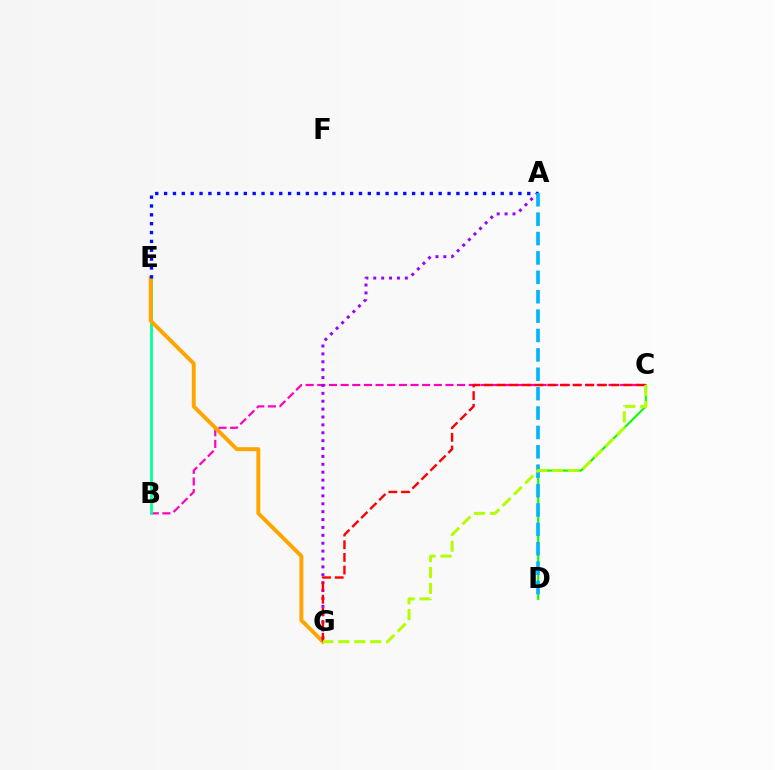{('C', 'D'): [{'color': '#08ff00', 'line_style': 'solid', 'thickness': 1.51}], ('B', 'C'): [{'color': '#ff00bd', 'line_style': 'dashed', 'thickness': 1.58}], ('B', 'E'): [{'color': '#00ff9d', 'line_style': 'solid', 'thickness': 1.99}], ('E', 'G'): [{'color': '#ffa500', 'line_style': 'solid', 'thickness': 2.83}], ('A', 'G'): [{'color': '#9b00ff', 'line_style': 'dotted', 'thickness': 2.14}], ('C', 'G'): [{'color': '#ff0000', 'line_style': 'dashed', 'thickness': 1.72}, {'color': '#b3ff00', 'line_style': 'dashed', 'thickness': 2.16}], ('A', 'E'): [{'color': '#0010ff', 'line_style': 'dotted', 'thickness': 2.41}], ('A', 'D'): [{'color': '#00b5ff', 'line_style': 'dashed', 'thickness': 2.63}]}